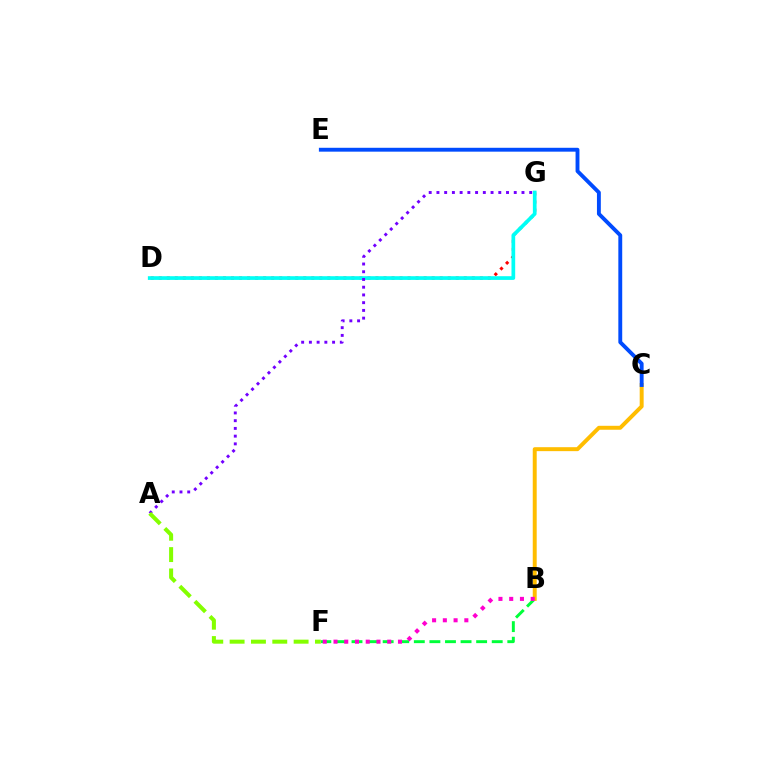{('B', 'F'): [{'color': '#00ff39', 'line_style': 'dashed', 'thickness': 2.12}, {'color': '#ff00cf', 'line_style': 'dotted', 'thickness': 2.92}], ('B', 'C'): [{'color': '#ffbd00', 'line_style': 'solid', 'thickness': 2.85}], ('D', 'G'): [{'color': '#ff0000', 'line_style': 'dotted', 'thickness': 2.18}, {'color': '#00fff6', 'line_style': 'solid', 'thickness': 2.67}], ('C', 'E'): [{'color': '#004bff', 'line_style': 'solid', 'thickness': 2.79}], ('A', 'G'): [{'color': '#7200ff', 'line_style': 'dotted', 'thickness': 2.1}], ('A', 'F'): [{'color': '#84ff00', 'line_style': 'dashed', 'thickness': 2.9}]}